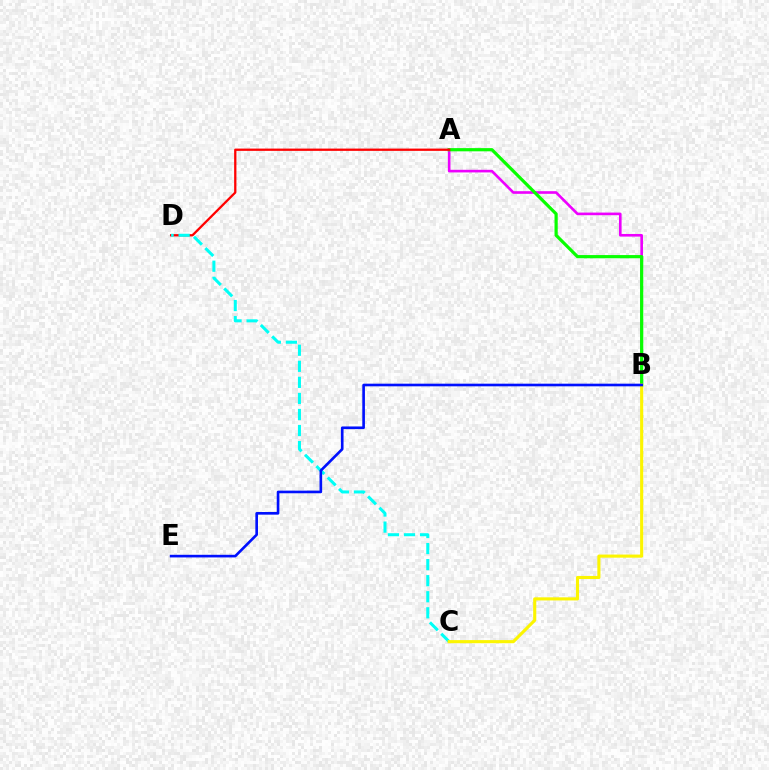{('A', 'B'): [{'color': '#ee00ff', 'line_style': 'solid', 'thickness': 1.89}, {'color': '#08ff00', 'line_style': 'solid', 'thickness': 2.3}], ('A', 'D'): [{'color': '#ff0000', 'line_style': 'solid', 'thickness': 1.64}], ('C', 'D'): [{'color': '#00fff6', 'line_style': 'dashed', 'thickness': 2.18}], ('B', 'C'): [{'color': '#fcf500', 'line_style': 'solid', 'thickness': 2.23}], ('B', 'E'): [{'color': '#0010ff', 'line_style': 'solid', 'thickness': 1.9}]}